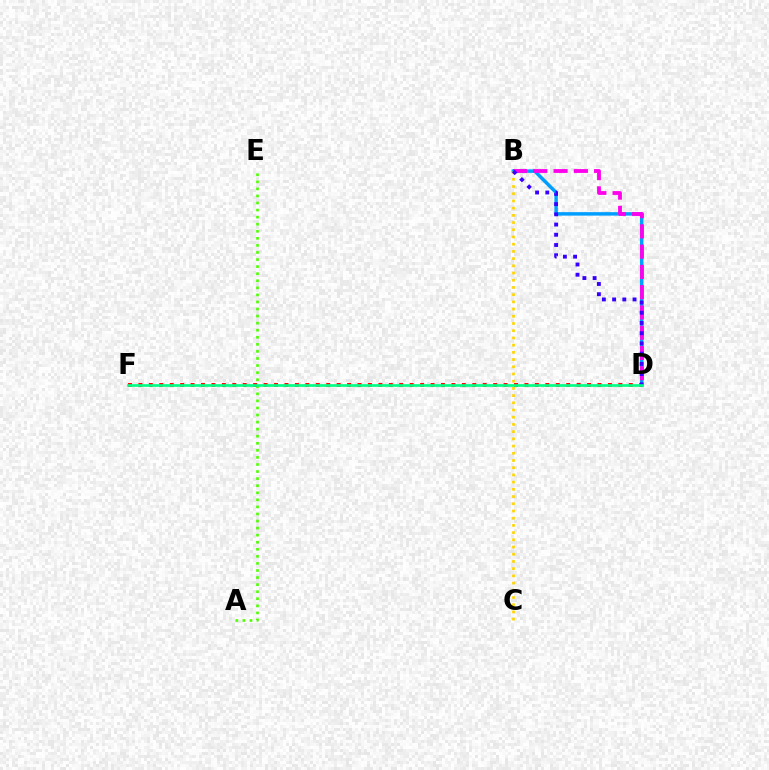{('A', 'E'): [{'color': '#4fff00', 'line_style': 'dotted', 'thickness': 1.92}], ('B', 'D'): [{'color': '#009eff', 'line_style': 'solid', 'thickness': 2.49}, {'color': '#ff00ed', 'line_style': 'dashed', 'thickness': 2.75}, {'color': '#3700ff', 'line_style': 'dotted', 'thickness': 2.78}], ('B', 'C'): [{'color': '#ffd500', 'line_style': 'dotted', 'thickness': 1.96}], ('D', 'F'): [{'color': '#ff0000', 'line_style': 'dotted', 'thickness': 2.83}, {'color': '#00ff86', 'line_style': 'solid', 'thickness': 1.93}]}